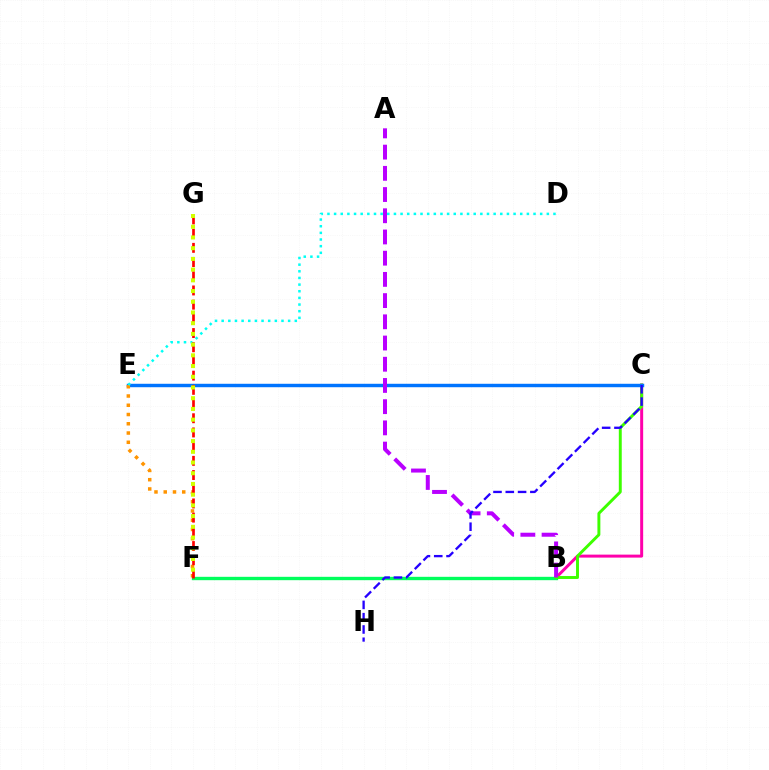{('B', 'C'): [{'color': '#ff00ac', 'line_style': 'solid', 'thickness': 2.14}, {'color': '#3dff00', 'line_style': 'solid', 'thickness': 2.11}], ('B', 'F'): [{'color': '#00ff5c', 'line_style': 'solid', 'thickness': 2.42}], ('C', 'E'): [{'color': '#0074ff', 'line_style': 'solid', 'thickness': 2.48}], ('E', 'F'): [{'color': '#ff9400', 'line_style': 'dotted', 'thickness': 2.51}], ('D', 'E'): [{'color': '#00fff6', 'line_style': 'dotted', 'thickness': 1.81}], ('A', 'B'): [{'color': '#b900ff', 'line_style': 'dashed', 'thickness': 2.88}], ('C', 'H'): [{'color': '#2500ff', 'line_style': 'dashed', 'thickness': 1.67}], ('F', 'G'): [{'color': '#ff0000', 'line_style': 'dashed', 'thickness': 1.93}, {'color': '#d1ff00', 'line_style': 'dotted', 'thickness': 2.91}]}